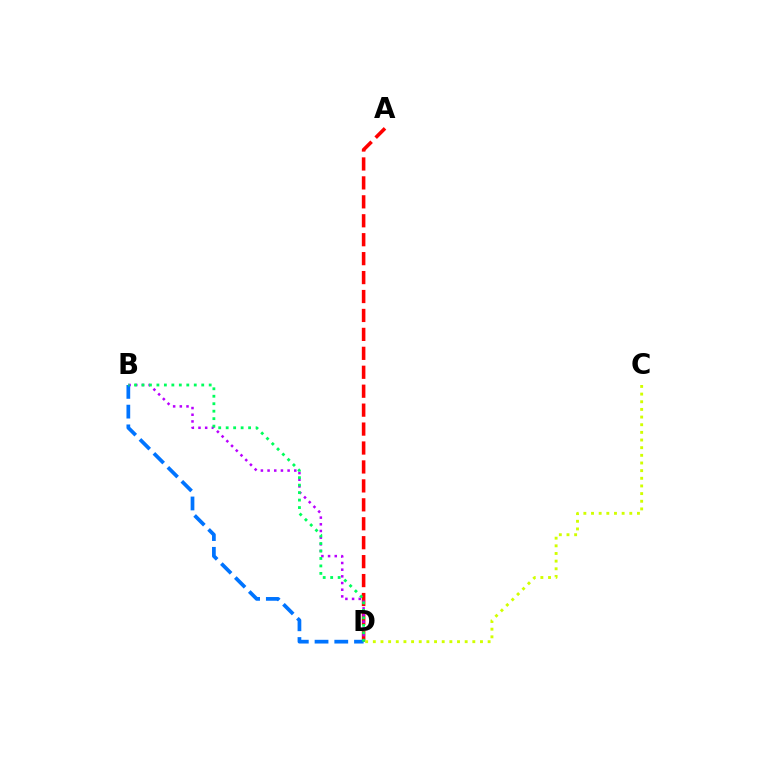{('A', 'D'): [{'color': '#ff0000', 'line_style': 'dashed', 'thickness': 2.57}], ('B', 'D'): [{'color': '#b900ff', 'line_style': 'dotted', 'thickness': 1.81}, {'color': '#0074ff', 'line_style': 'dashed', 'thickness': 2.68}, {'color': '#00ff5c', 'line_style': 'dotted', 'thickness': 2.03}], ('C', 'D'): [{'color': '#d1ff00', 'line_style': 'dotted', 'thickness': 2.08}]}